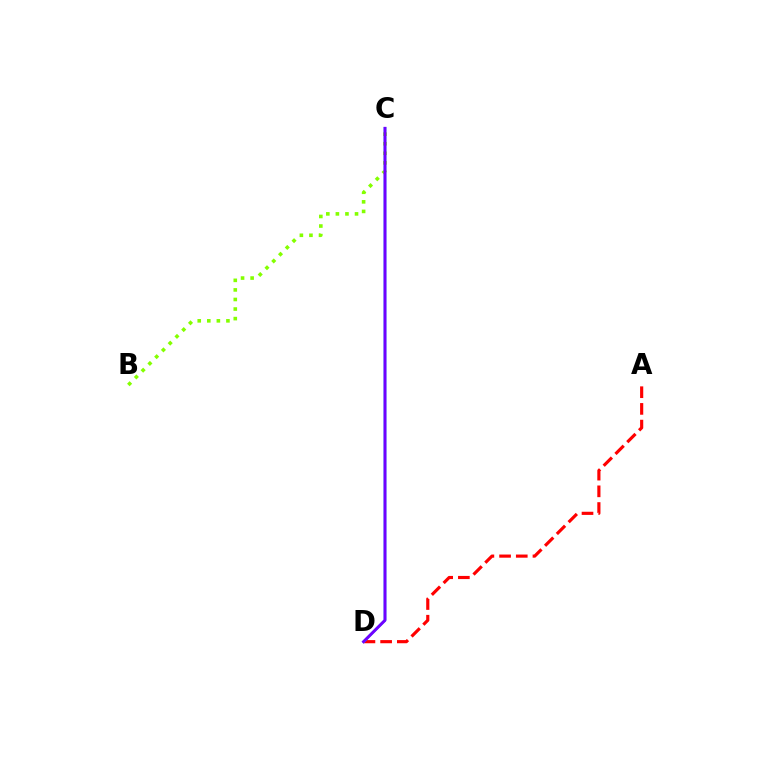{('A', 'D'): [{'color': '#ff0000', 'line_style': 'dashed', 'thickness': 2.27}], ('C', 'D'): [{'color': '#00fff6', 'line_style': 'solid', 'thickness': 1.85}, {'color': '#7200ff', 'line_style': 'solid', 'thickness': 2.13}], ('B', 'C'): [{'color': '#84ff00', 'line_style': 'dotted', 'thickness': 2.6}]}